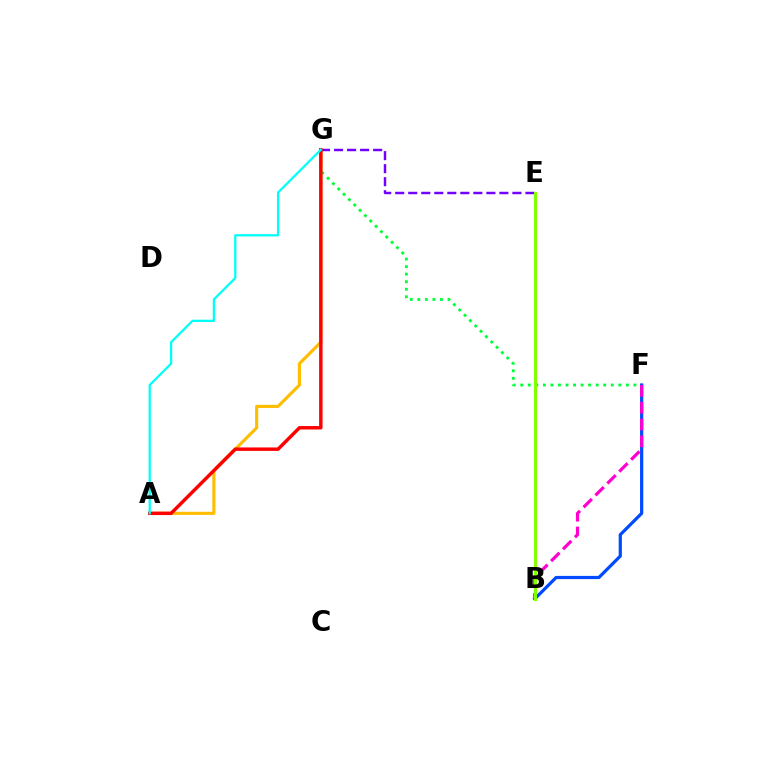{('A', 'G'): [{'color': '#ffbd00', 'line_style': 'solid', 'thickness': 2.24}, {'color': '#ff0000', 'line_style': 'solid', 'thickness': 2.48}, {'color': '#00fff6', 'line_style': 'solid', 'thickness': 1.63}], ('F', 'G'): [{'color': '#00ff39', 'line_style': 'dotted', 'thickness': 2.05}], ('B', 'F'): [{'color': '#004bff', 'line_style': 'solid', 'thickness': 2.31}, {'color': '#ff00cf', 'line_style': 'dashed', 'thickness': 2.29}], ('E', 'G'): [{'color': '#7200ff', 'line_style': 'dashed', 'thickness': 1.77}], ('B', 'E'): [{'color': '#84ff00', 'line_style': 'solid', 'thickness': 2.26}]}